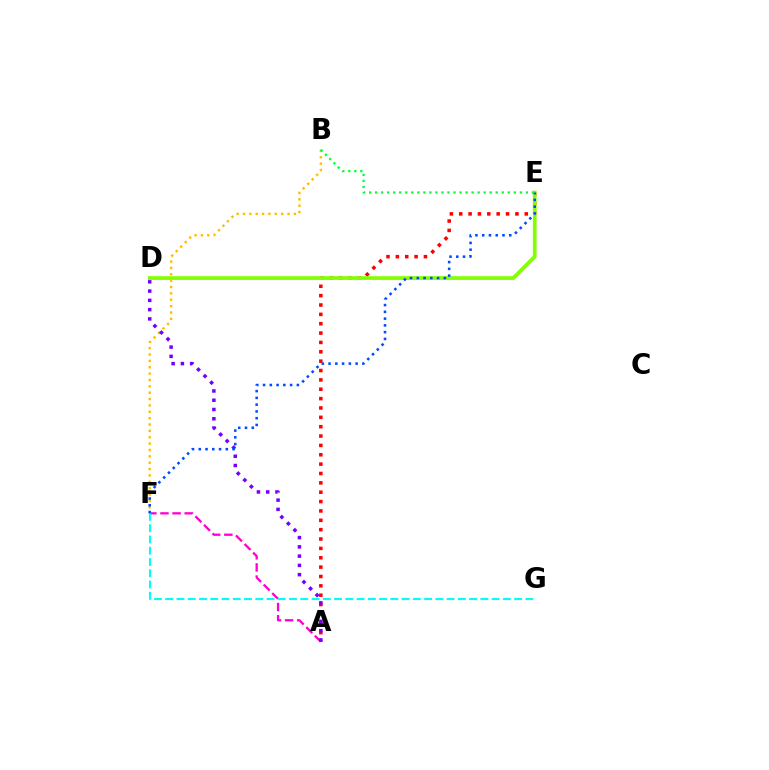{('A', 'F'): [{'color': '#ff00cf', 'line_style': 'dashed', 'thickness': 1.65}], ('A', 'E'): [{'color': '#ff0000', 'line_style': 'dotted', 'thickness': 2.54}], ('B', 'F'): [{'color': '#ffbd00', 'line_style': 'dotted', 'thickness': 1.73}], ('F', 'G'): [{'color': '#00fff6', 'line_style': 'dashed', 'thickness': 1.53}], ('A', 'D'): [{'color': '#7200ff', 'line_style': 'dotted', 'thickness': 2.52}], ('D', 'E'): [{'color': '#84ff00', 'line_style': 'solid', 'thickness': 2.69}], ('E', 'F'): [{'color': '#004bff', 'line_style': 'dotted', 'thickness': 1.84}], ('B', 'E'): [{'color': '#00ff39', 'line_style': 'dotted', 'thickness': 1.64}]}